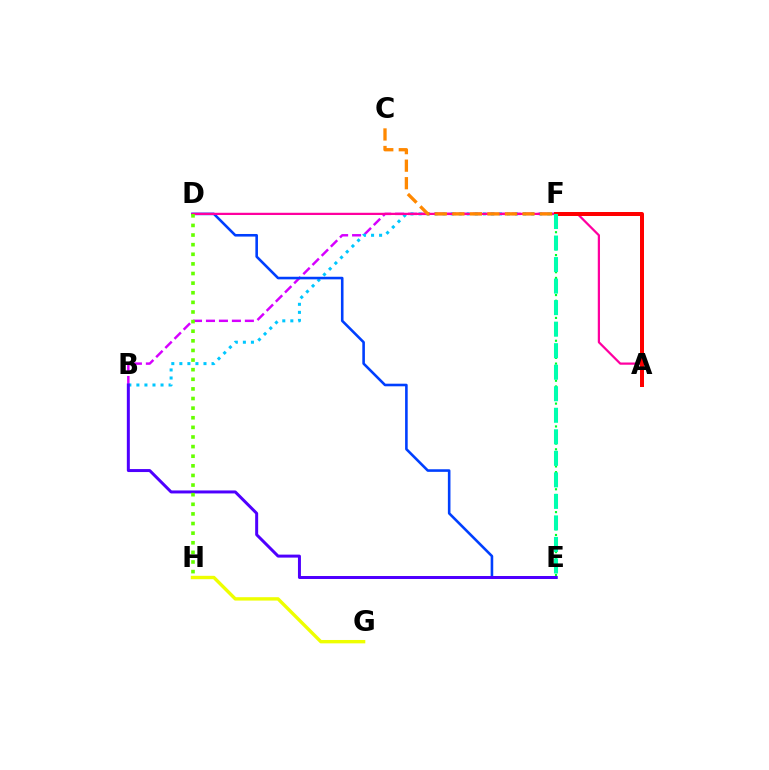{('B', 'F'): [{'color': '#d600ff', 'line_style': 'dashed', 'thickness': 1.76}, {'color': '#00c7ff', 'line_style': 'dotted', 'thickness': 2.19}], ('D', 'E'): [{'color': '#003fff', 'line_style': 'solid', 'thickness': 1.87}], ('G', 'H'): [{'color': '#eeff00', 'line_style': 'solid', 'thickness': 2.43}], ('E', 'F'): [{'color': '#00ff27', 'line_style': 'dotted', 'thickness': 1.55}, {'color': '#00ffaf', 'line_style': 'dashed', 'thickness': 2.92}], ('B', 'E'): [{'color': '#4f00ff', 'line_style': 'solid', 'thickness': 2.15}], ('A', 'D'): [{'color': '#ff00a0', 'line_style': 'solid', 'thickness': 1.61}], ('C', 'F'): [{'color': '#ff8800', 'line_style': 'dashed', 'thickness': 2.38}], ('A', 'F'): [{'color': '#ff0000', 'line_style': 'solid', 'thickness': 2.87}], ('D', 'H'): [{'color': '#66ff00', 'line_style': 'dotted', 'thickness': 2.61}]}